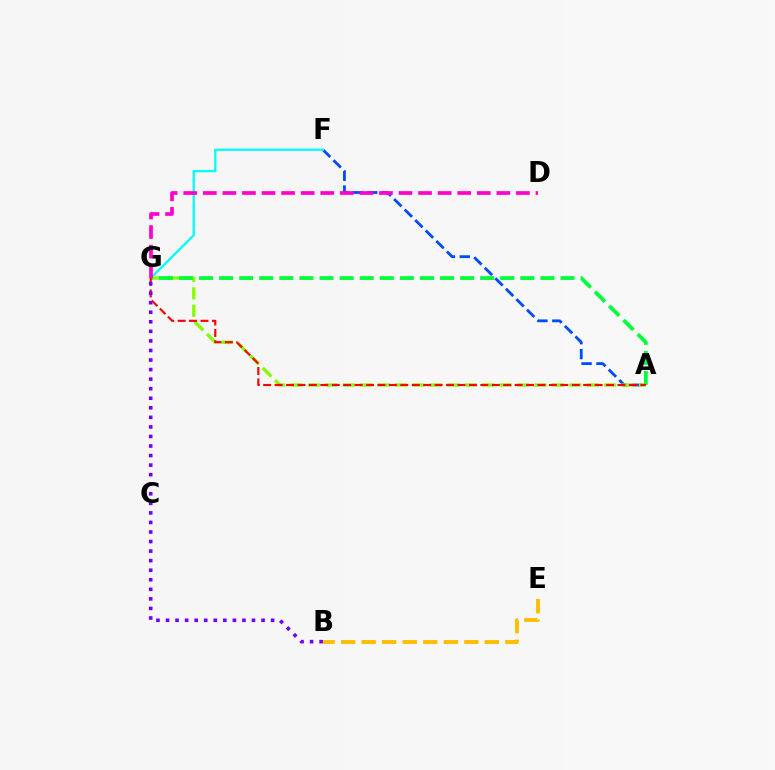{('A', 'F'): [{'color': '#004bff', 'line_style': 'dashed', 'thickness': 2.02}], ('F', 'G'): [{'color': '#00fff6', 'line_style': 'solid', 'thickness': 1.66}], ('B', 'E'): [{'color': '#ffbd00', 'line_style': 'dashed', 'thickness': 2.79}], ('A', 'G'): [{'color': '#84ff00', 'line_style': 'dashed', 'thickness': 2.37}, {'color': '#00ff39', 'line_style': 'dashed', 'thickness': 2.73}, {'color': '#ff0000', 'line_style': 'dashed', 'thickness': 1.55}], ('D', 'G'): [{'color': '#ff00cf', 'line_style': 'dashed', 'thickness': 2.66}], ('B', 'G'): [{'color': '#7200ff', 'line_style': 'dotted', 'thickness': 2.6}]}